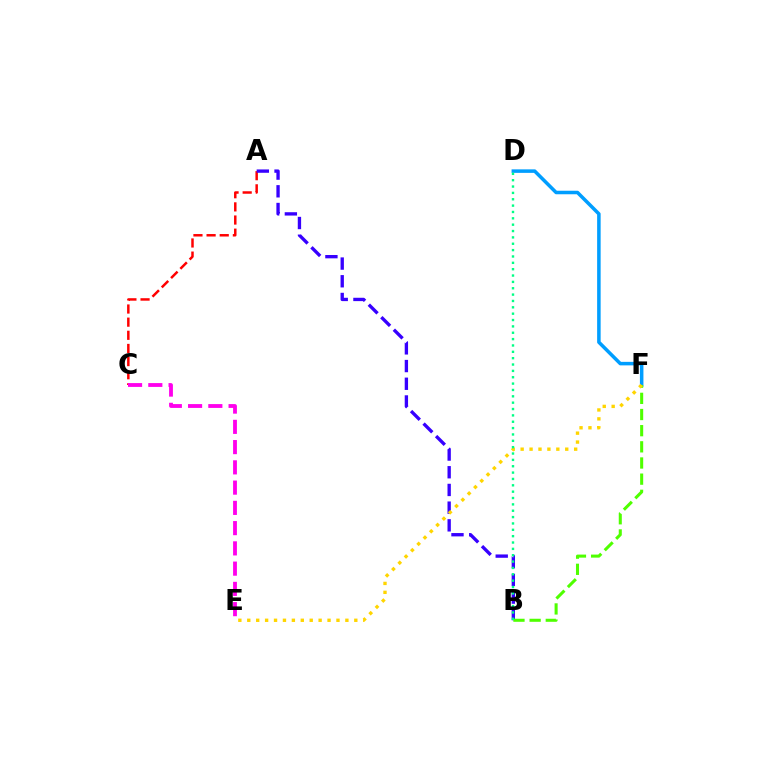{('A', 'C'): [{'color': '#ff0000', 'line_style': 'dashed', 'thickness': 1.79}], ('D', 'F'): [{'color': '#009eff', 'line_style': 'solid', 'thickness': 2.54}], ('A', 'B'): [{'color': '#3700ff', 'line_style': 'dashed', 'thickness': 2.4}], ('C', 'E'): [{'color': '#ff00ed', 'line_style': 'dashed', 'thickness': 2.75}], ('B', 'F'): [{'color': '#4fff00', 'line_style': 'dashed', 'thickness': 2.2}], ('E', 'F'): [{'color': '#ffd500', 'line_style': 'dotted', 'thickness': 2.42}], ('B', 'D'): [{'color': '#00ff86', 'line_style': 'dotted', 'thickness': 1.73}]}